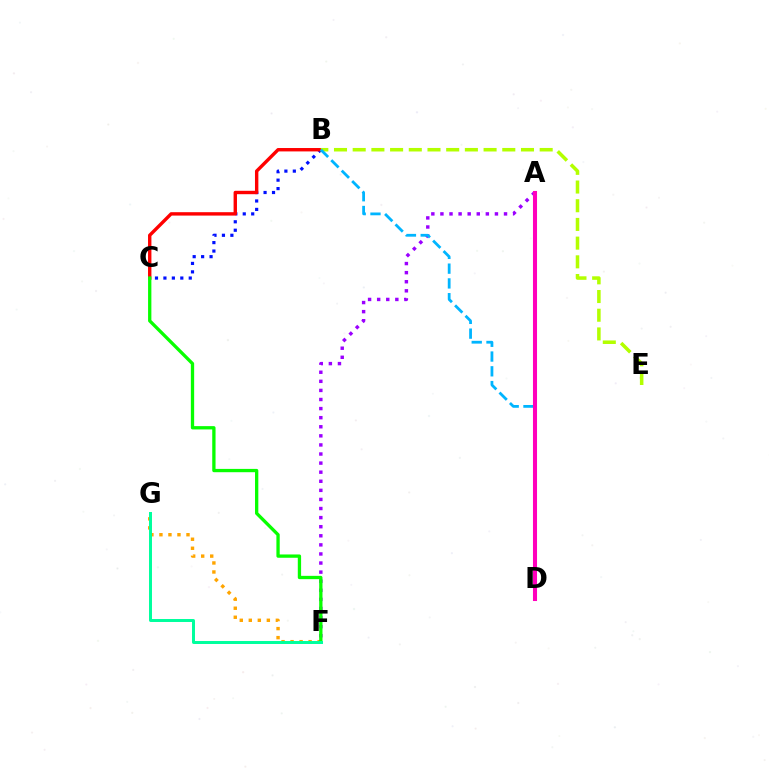{('F', 'G'): [{'color': '#ffa500', 'line_style': 'dotted', 'thickness': 2.45}, {'color': '#00ff9d', 'line_style': 'solid', 'thickness': 2.14}], ('B', 'C'): [{'color': '#0010ff', 'line_style': 'dotted', 'thickness': 2.29}, {'color': '#ff0000', 'line_style': 'solid', 'thickness': 2.44}], ('A', 'F'): [{'color': '#9b00ff', 'line_style': 'dotted', 'thickness': 2.47}], ('B', 'E'): [{'color': '#b3ff00', 'line_style': 'dashed', 'thickness': 2.54}], ('B', 'D'): [{'color': '#00b5ff', 'line_style': 'dashed', 'thickness': 2.01}], ('A', 'D'): [{'color': '#ff00bd', 'line_style': 'solid', 'thickness': 2.93}], ('C', 'F'): [{'color': '#08ff00', 'line_style': 'solid', 'thickness': 2.38}]}